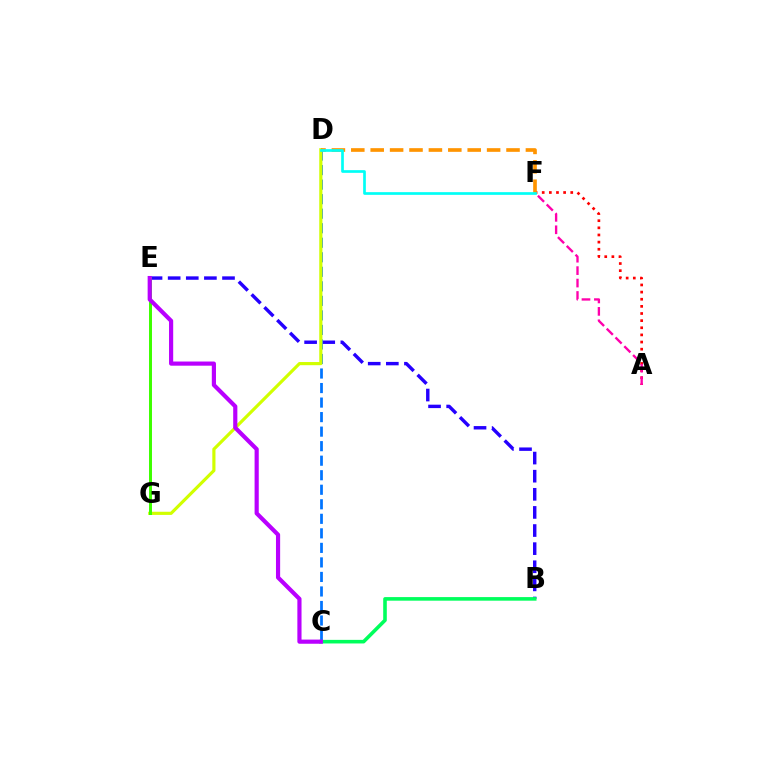{('A', 'F'): [{'color': '#ff0000', 'line_style': 'dotted', 'thickness': 1.94}, {'color': '#ff00ac', 'line_style': 'dashed', 'thickness': 1.69}], ('B', 'E'): [{'color': '#2500ff', 'line_style': 'dashed', 'thickness': 2.46}], ('C', 'D'): [{'color': '#0074ff', 'line_style': 'dashed', 'thickness': 1.97}], ('B', 'C'): [{'color': '#00ff5c', 'line_style': 'solid', 'thickness': 2.58}], ('D', 'G'): [{'color': '#d1ff00', 'line_style': 'solid', 'thickness': 2.27}], ('E', 'G'): [{'color': '#3dff00', 'line_style': 'solid', 'thickness': 2.14}], ('D', 'F'): [{'color': '#ff9400', 'line_style': 'dashed', 'thickness': 2.64}, {'color': '#00fff6', 'line_style': 'solid', 'thickness': 1.93}], ('C', 'E'): [{'color': '#b900ff', 'line_style': 'solid', 'thickness': 3.0}]}